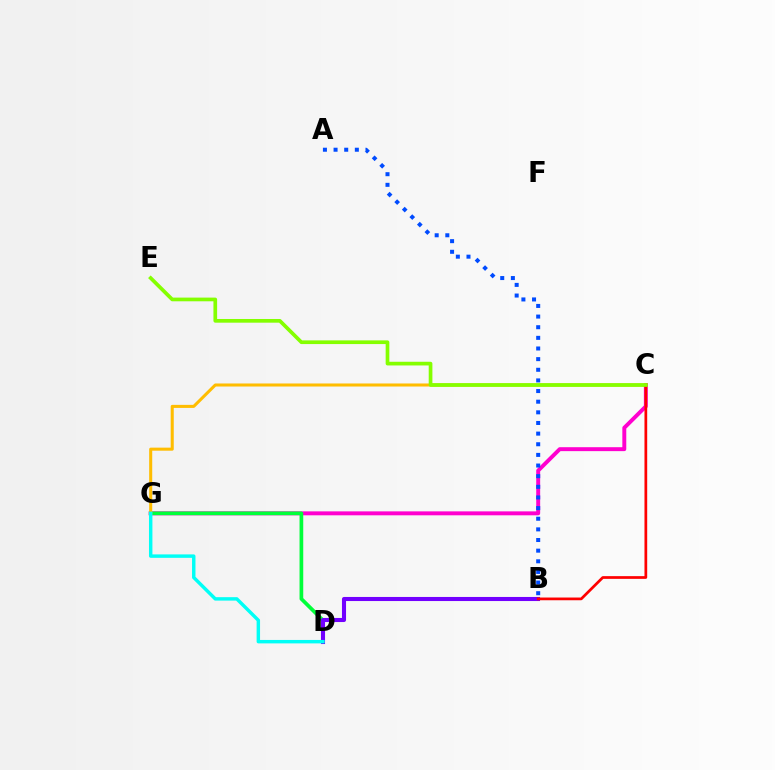{('C', 'G'): [{'color': '#ff00cf', 'line_style': 'solid', 'thickness': 2.83}, {'color': '#ffbd00', 'line_style': 'solid', 'thickness': 2.19}], ('D', 'G'): [{'color': '#00ff39', 'line_style': 'solid', 'thickness': 2.67}, {'color': '#00fff6', 'line_style': 'solid', 'thickness': 2.47}], ('B', 'D'): [{'color': '#7200ff', 'line_style': 'solid', 'thickness': 2.94}], ('B', 'C'): [{'color': '#ff0000', 'line_style': 'solid', 'thickness': 1.96}], ('C', 'E'): [{'color': '#84ff00', 'line_style': 'solid', 'thickness': 2.66}], ('A', 'B'): [{'color': '#004bff', 'line_style': 'dotted', 'thickness': 2.89}]}